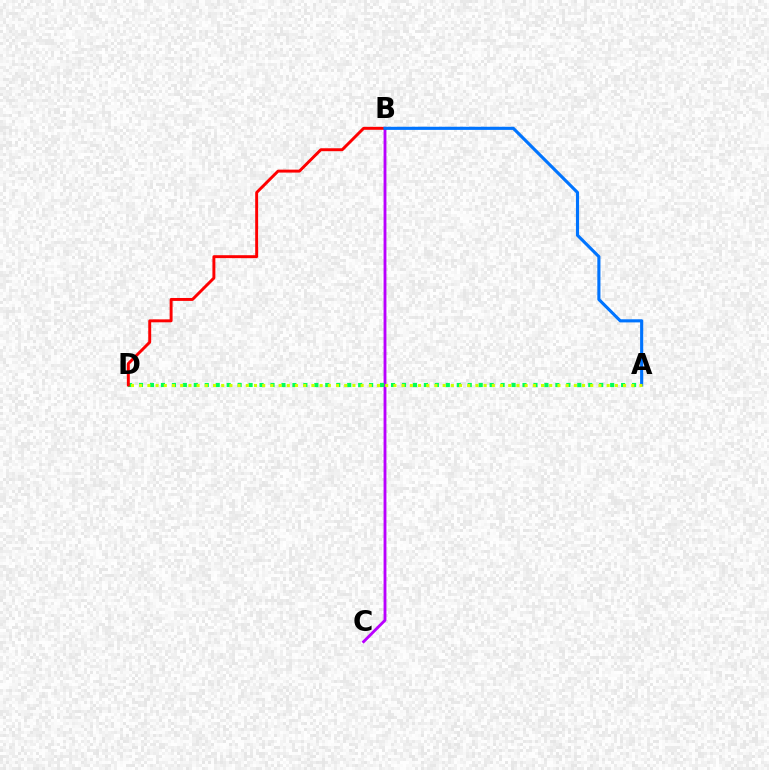{('B', 'C'): [{'color': '#b900ff', 'line_style': 'solid', 'thickness': 2.05}], ('A', 'D'): [{'color': '#00ff5c', 'line_style': 'dotted', 'thickness': 2.98}, {'color': '#d1ff00', 'line_style': 'dotted', 'thickness': 2.23}], ('B', 'D'): [{'color': '#ff0000', 'line_style': 'solid', 'thickness': 2.11}], ('A', 'B'): [{'color': '#0074ff', 'line_style': 'solid', 'thickness': 2.25}]}